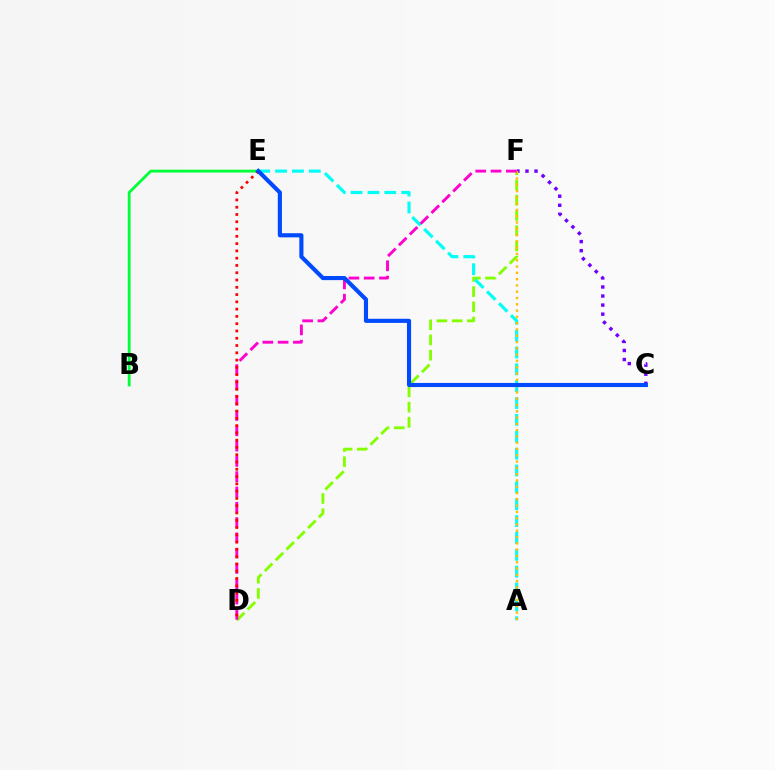{('D', 'F'): [{'color': '#84ff00', 'line_style': 'dashed', 'thickness': 2.07}, {'color': '#ff00cf', 'line_style': 'dashed', 'thickness': 2.08}], ('B', 'E'): [{'color': '#00ff39', 'line_style': 'solid', 'thickness': 2.03}], ('A', 'E'): [{'color': '#00fff6', 'line_style': 'dashed', 'thickness': 2.29}], ('C', 'F'): [{'color': '#7200ff', 'line_style': 'dotted', 'thickness': 2.46}], ('A', 'F'): [{'color': '#ffbd00', 'line_style': 'dotted', 'thickness': 1.71}], ('D', 'E'): [{'color': '#ff0000', 'line_style': 'dotted', 'thickness': 1.98}], ('C', 'E'): [{'color': '#004bff', 'line_style': 'solid', 'thickness': 2.97}]}